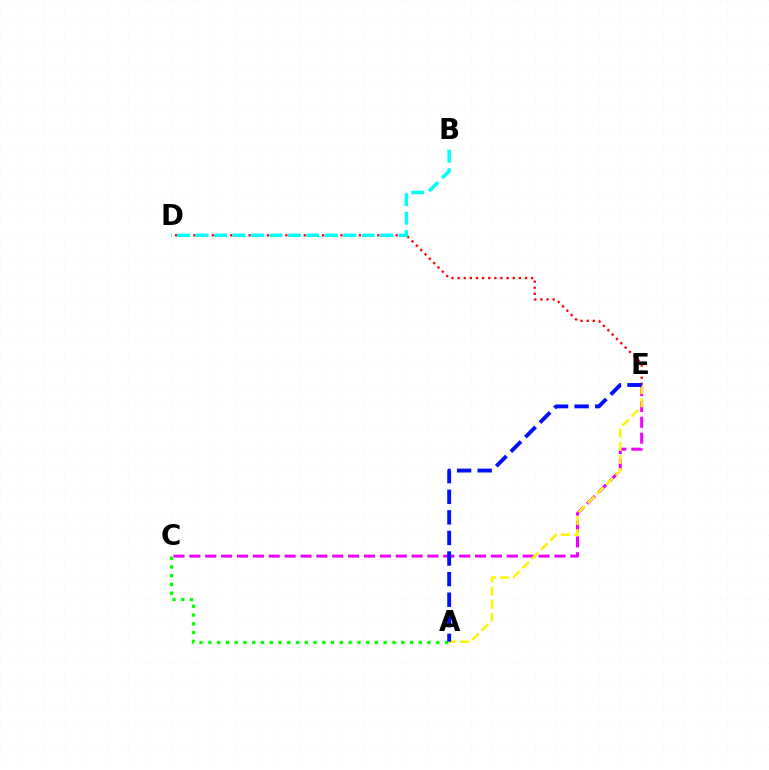{('A', 'C'): [{'color': '#08ff00', 'line_style': 'dotted', 'thickness': 2.38}], ('C', 'E'): [{'color': '#ee00ff', 'line_style': 'dashed', 'thickness': 2.16}], ('D', 'E'): [{'color': '#ff0000', 'line_style': 'dotted', 'thickness': 1.67}], ('A', 'E'): [{'color': '#fcf500', 'line_style': 'dashed', 'thickness': 1.78}, {'color': '#0010ff', 'line_style': 'dashed', 'thickness': 2.8}], ('B', 'D'): [{'color': '#00fff6', 'line_style': 'dashed', 'thickness': 2.51}]}